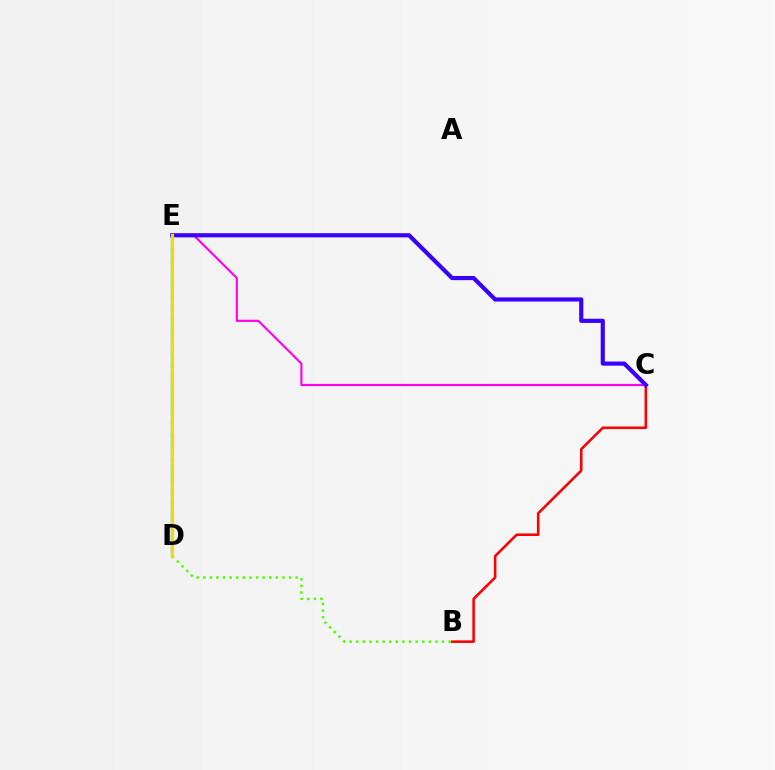{('B', 'C'): [{'color': '#ff0000', 'line_style': 'solid', 'thickness': 1.84}], ('B', 'D'): [{'color': '#4fff00', 'line_style': 'dotted', 'thickness': 1.79}], ('D', 'E'): [{'color': '#00ff86', 'line_style': 'solid', 'thickness': 1.68}, {'color': '#009eff', 'line_style': 'dashed', 'thickness': 1.56}, {'color': '#ffd500', 'line_style': 'solid', 'thickness': 2.29}], ('C', 'E'): [{'color': '#ff00ed', 'line_style': 'solid', 'thickness': 1.54}, {'color': '#3700ff', 'line_style': 'solid', 'thickness': 2.99}]}